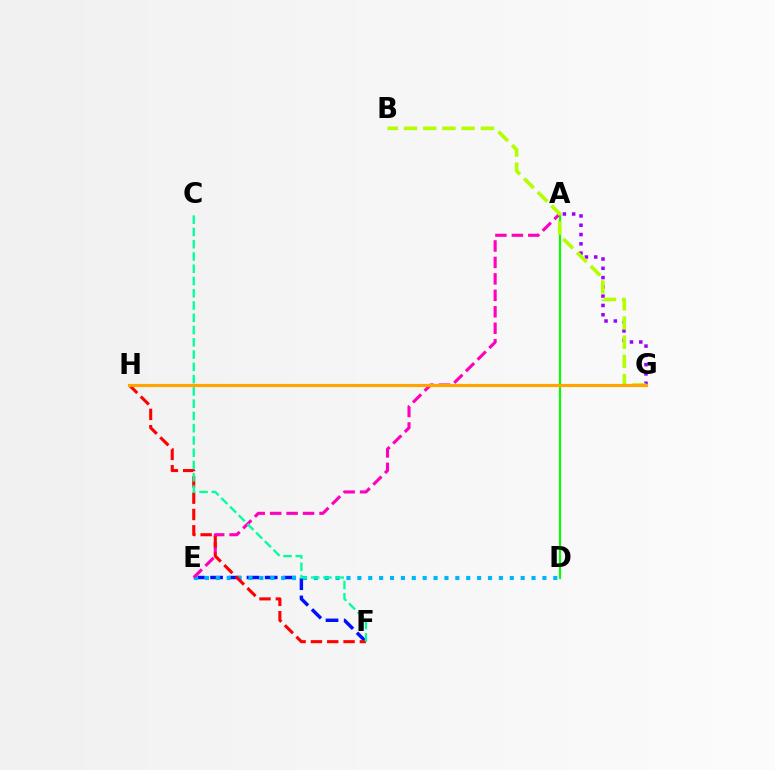{('E', 'F'): [{'color': '#0010ff', 'line_style': 'dashed', 'thickness': 2.47}], ('A', 'D'): [{'color': '#08ff00', 'line_style': 'solid', 'thickness': 1.55}], ('D', 'E'): [{'color': '#00b5ff', 'line_style': 'dotted', 'thickness': 2.96}], ('A', 'E'): [{'color': '#ff00bd', 'line_style': 'dashed', 'thickness': 2.24}], ('F', 'H'): [{'color': '#ff0000', 'line_style': 'dashed', 'thickness': 2.22}], ('C', 'F'): [{'color': '#00ff9d', 'line_style': 'dashed', 'thickness': 1.67}], ('A', 'G'): [{'color': '#9b00ff', 'line_style': 'dotted', 'thickness': 2.52}], ('B', 'G'): [{'color': '#b3ff00', 'line_style': 'dashed', 'thickness': 2.61}], ('G', 'H'): [{'color': '#ffa500', 'line_style': 'solid', 'thickness': 2.27}]}